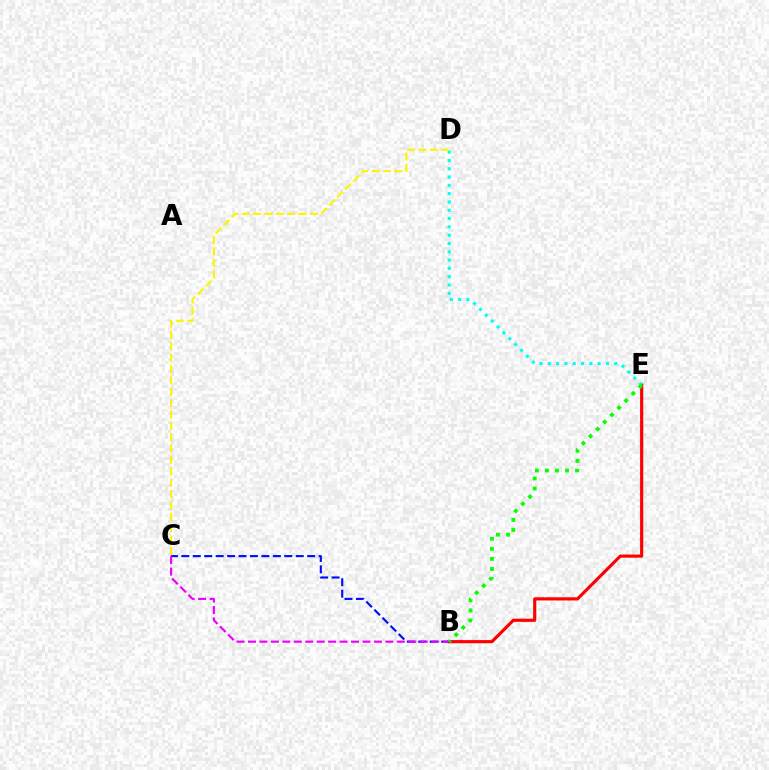{('B', 'E'): [{'color': '#ff0000', 'line_style': 'solid', 'thickness': 2.27}, {'color': '#08ff00', 'line_style': 'dotted', 'thickness': 2.73}], ('B', 'C'): [{'color': '#0010ff', 'line_style': 'dashed', 'thickness': 1.55}, {'color': '#ee00ff', 'line_style': 'dashed', 'thickness': 1.56}], ('D', 'E'): [{'color': '#00fff6', 'line_style': 'dotted', 'thickness': 2.26}], ('C', 'D'): [{'color': '#fcf500', 'line_style': 'dashed', 'thickness': 1.54}]}